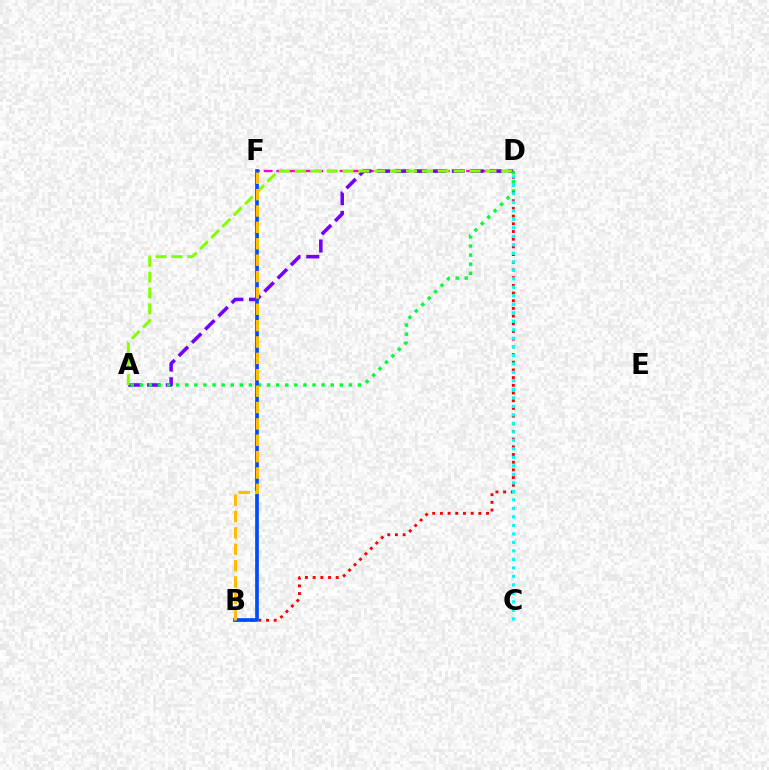{('D', 'F'): [{'color': '#ff00cf', 'line_style': 'dashed', 'thickness': 1.72}], ('A', 'D'): [{'color': '#7200ff', 'line_style': 'dashed', 'thickness': 2.55}, {'color': '#84ff00', 'line_style': 'dashed', 'thickness': 2.16}, {'color': '#00ff39', 'line_style': 'dotted', 'thickness': 2.47}], ('B', 'D'): [{'color': '#ff0000', 'line_style': 'dotted', 'thickness': 2.09}], ('B', 'F'): [{'color': '#004bff', 'line_style': 'solid', 'thickness': 2.66}, {'color': '#ffbd00', 'line_style': 'dashed', 'thickness': 2.22}], ('C', 'D'): [{'color': '#00fff6', 'line_style': 'dotted', 'thickness': 2.31}]}